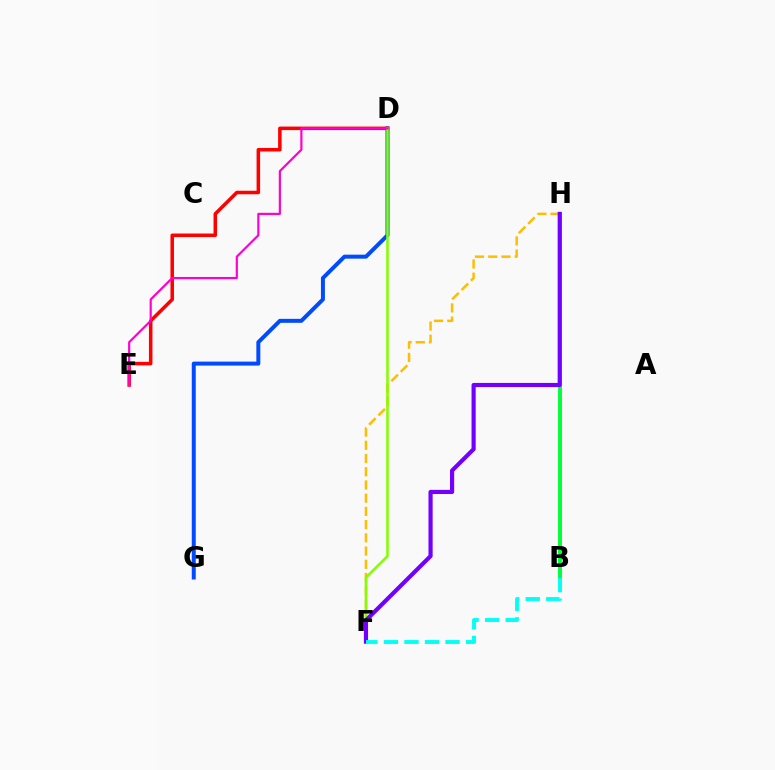{('D', 'G'): [{'color': '#004bff', 'line_style': 'solid', 'thickness': 2.87}], ('D', 'E'): [{'color': '#ff0000', 'line_style': 'solid', 'thickness': 2.53}, {'color': '#ff00cf', 'line_style': 'solid', 'thickness': 1.57}], ('F', 'H'): [{'color': '#ffbd00', 'line_style': 'dashed', 'thickness': 1.8}, {'color': '#7200ff', 'line_style': 'solid', 'thickness': 2.99}], ('B', 'H'): [{'color': '#00ff39', 'line_style': 'solid', 'thickness': 2.79}], ('D', 'F'): [{'color': '#84ff00', 'line_style': 'solid', 'thickness': 1.84}], ('B', 'F'): [{'color': '#00fff6', 'line_style': 'dashed', 'thickness': 2.79}]}